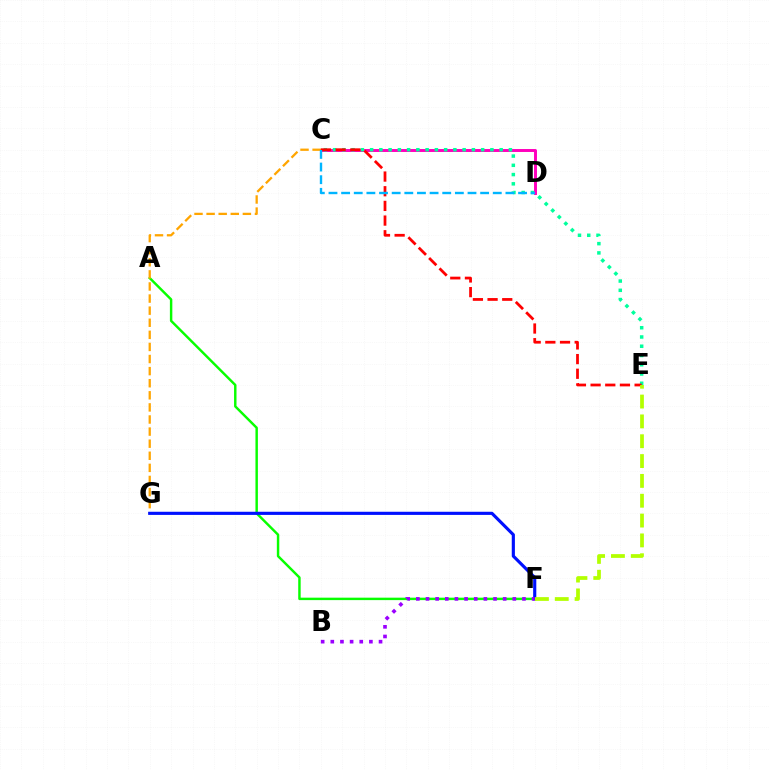{('C', 'D'): [{'color': '#ff00bd', 'line_style': 'solid', 'thickness': 2.12}, {'color': '#00b5ff', 'line_style': 'dashed', 'thickness': 1.72}], ('C', 'E'): [{'color': '#00ff9d', 'line_style': 'dotted', 'thickness': 2.51}, {'color': '#ff0000', 'line_style': 'dashed', 'thickness': 1.99}], ('A', 'F'): [{'color': '#08ff00', 'line_style': 'solid', 'thickness': 1.76}], ('C', 'G'): [{'color': '#ffa500', 'line_style': 'dashed', 'thickness': 1.64}], ('F', 'G'): [{'color': '#0010ff', 'line_style': 'solid', 'thickness': 2.27}], ('E', 'F'): [{'color': '#b3ff00', 'line_style': 'dashed', 'thickness': 2.69}], ('B', 'F'): [{'color': '#9b00ff', 'line_style': 'dotted', 'thickness': 2.62}]}